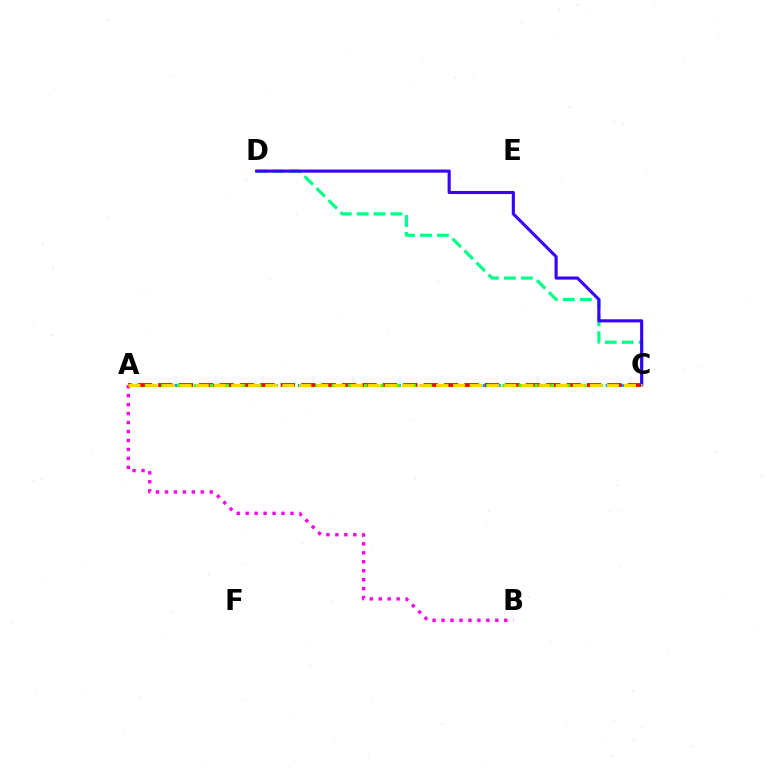{('A', 'C'): [{'color': '#009eff', 'line_style': 'dotted', 'thickness': 2.09}, {'color': '#ff0000', 'line_style': 'dashed', 'thickness': 2.77}, {'color': '#4fff00', 'line_style': 'dotted', 'thickness': 2.21}, {'color': '#ffd500', 'line_style': 'dashed', 'thickness': 2.32}], ('C', 'D'): [{'color': '#00ff86', 'line_style': 'dashed', 'thickness': 2.3}, {'color': '#3700ff', 'line_style': 'solid', 'thickness': 2.23}], ('A', 'B'): [{'color': '#ff00ed', 'line_style': 'dotted', 'thickness': 2.43}]}